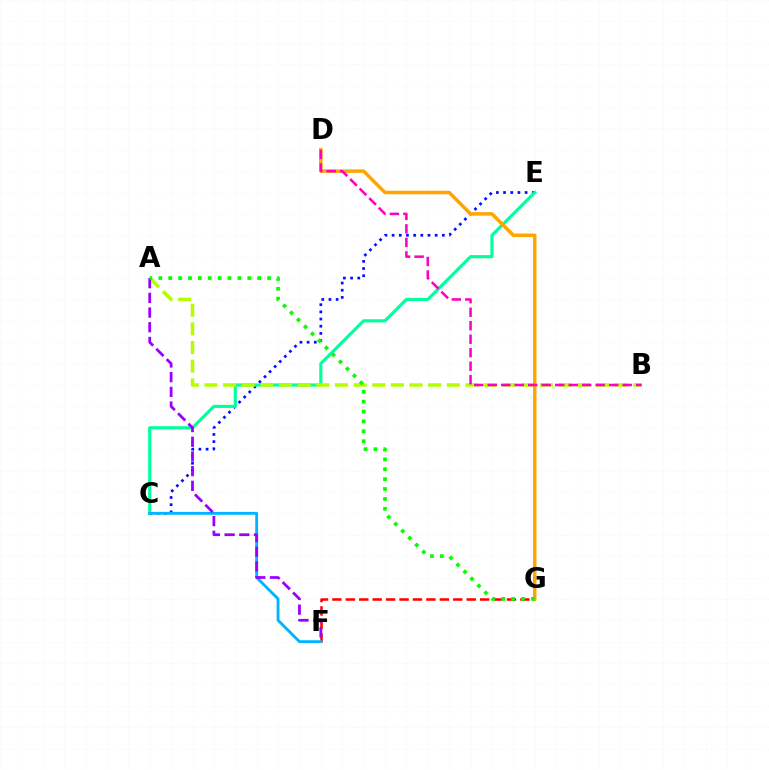{('C', 'E'): [{'color': '#0010ff', 'line_style': 'dotted', 'thickness': 1.95}, {'color': '#00ff9d', 'line_style': 'solid', 'thickness': 2.26}], ('F', 'G'): [{'color': '#ff0000', 'line_style': 'dashed', 'thickness': 1.82}], ('C', 'F'): [{'color': '#00b5ff', 'line_style': 'solid', 'thickness': 2.07}], ('A', 'B'): [{'color': '#b3ff00', 'line_style': 'dashed', 'thickness': 2.53}], ('A', 'F'): [{'color': '#9b00ff', 'line_style': 'dashed', 'thickness': 2.0}], ('D', 'G'): [{'color': '#ffa500', 'line_style': 'solid', 'thickness': 2.52}], ('B', 'D'): [{'color': '#ff00bd', 'line_style': 'dashed', 'thickness': 1.83}], ('A', 'G'): [{'color': '#08ff00', 'line_style': 'dotted', 'thickness': 2.69}]}